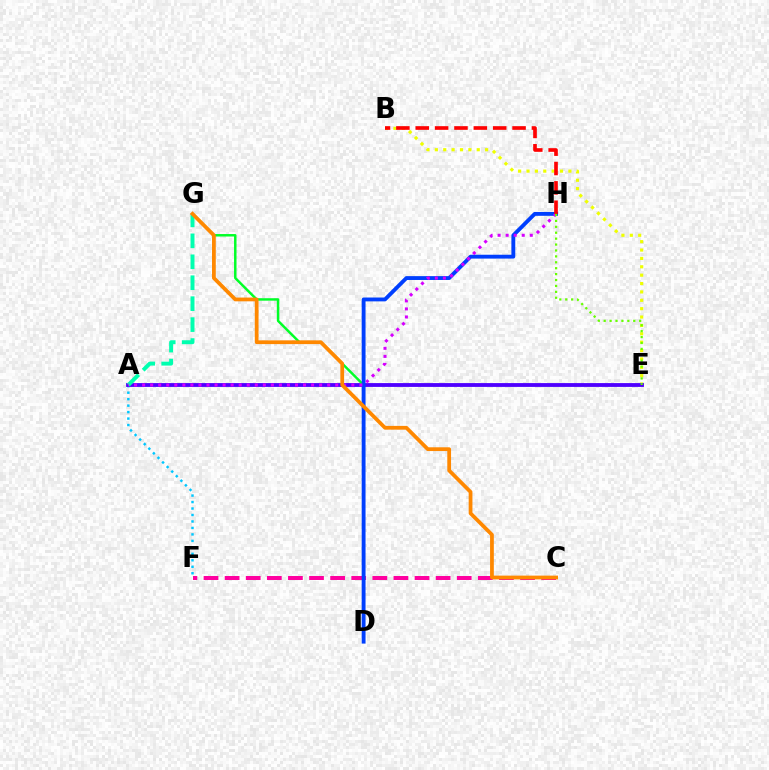{('A', 'F'): [{'color': '#00c7ff', 'line_style': 'dotted', 'thickness': 1.76}], ('B', 'E'): [{'color': '#eeff00', 'line_style': 'dotted', 'thickness': 2.28}], ('A', 'E'): [{'color': '#4f00ff', 'line_style': 'solid', 'thickness': 2.75}], ('A', 'G'): [{'color': '#00ffaf', 'line_style': 'dashed', 'thickness': 2.85}], ('D', 'G'): [{'color': '#00ff27', 'line_style': 'solid', 'thickness': 1.78}], ('C', 'F'): [{'color': '#ff00a0', 'line_style': 'dashed', 'thickness': 2.87}], ('D', 'H'): [{'color': '#003fff', 'line_style': 'solid', 'thickness': 2.77}], ('A', 'H'): [{'color': '#d600ff', 'line_style': 'dotted', 'thickness': 2.19}], ('C', 'G'): [{'color': '#ff8800', 'line_style': 'solid', 'thickness': 2.71}], ('B', 'H'): [{'color': '#ff0000', 'line_style': 'dashed', 'thickness': 2.63}], ('E', 'H'): [{'color': '#66ff00', 'line_style': 'dotted', 'thickness': 1.61}]}